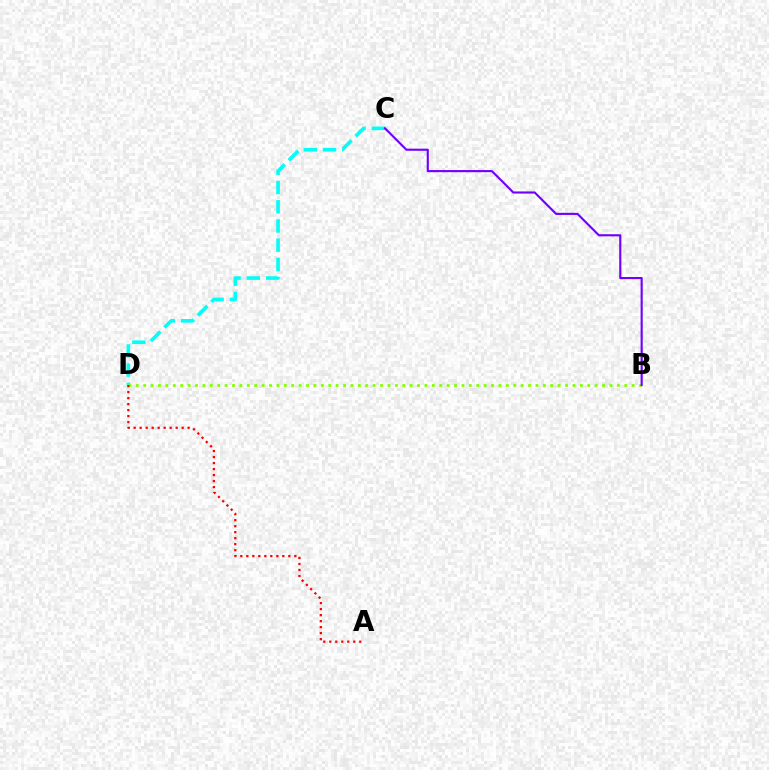{('C', 'D'): [{'color': '#00fff6', 'line_style': 'dashed', 'thickness': 2.61}], ('B', 'D'): [{'color': '#84ff00', 'line_style': 'dotted', 'thickness': 2.01}], ('A', 'D'): [{'color': '#ff0000', 'line_style': 'dotted', 'thickness': 1.63}], ('B', 'C'): [{'color': '#7200ff', 'line_style': 'solid', 'thickness': 1.53}]}